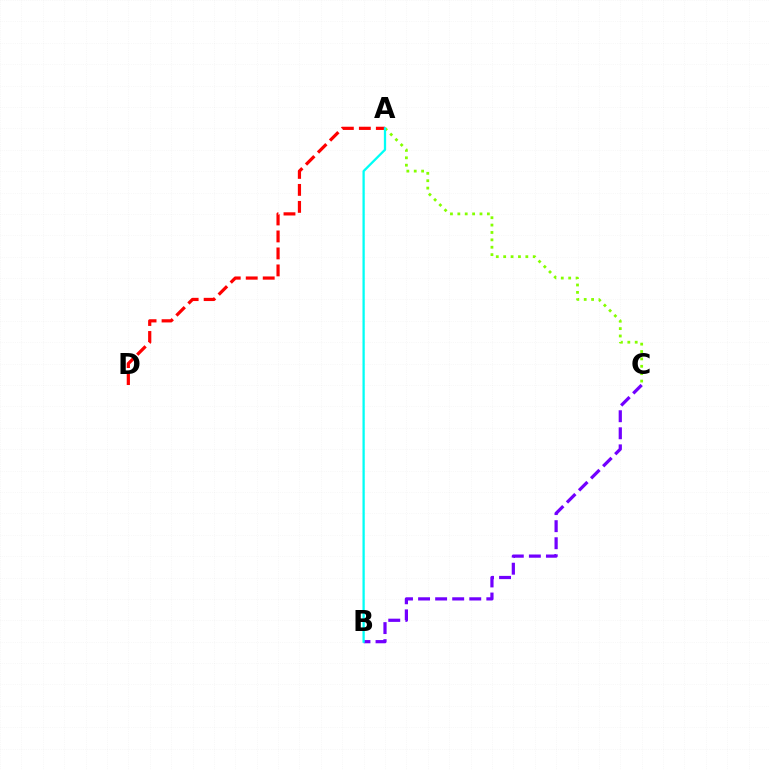{('A', 'C'): [{'color': '#84ff00', 'line_style': 'dotted', 'thickness': 2.01}], ('B', 'C'): [{'color': '#7200ff', 'line_style': 'dashed', 'thickness': 2.32}], ('A', 'D'): [{'color': '#ff0000', 'line_style': 'dashed', 'thickness': 2.31}], ('A', 'B'): [{'color': '#00fff6', 'line_style': 'solid', 'thickness': 1.64}]}